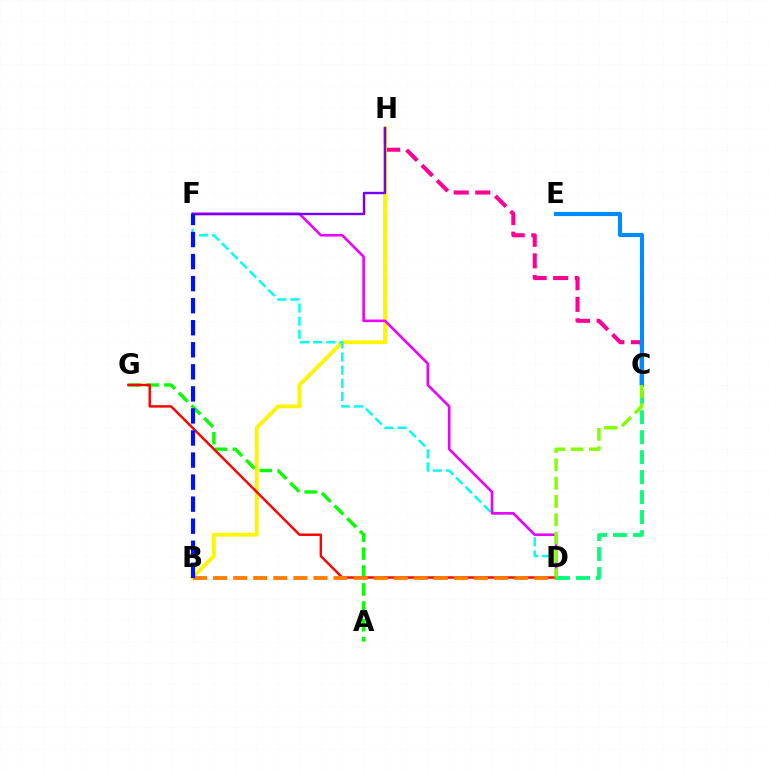{('C', 'H'): [{'color': '#ff0094', 'line_style': 'dashed', 'thickness': 2.93}], ('A', 'G'): [{'color': '#08ff00', 'line_style': 'dashed', 'thickness': 2.43}], ('B', 'H'): [{'color': '#fcf500', 'line_style': 'solid', 'thickness': 2.74}], ('D', 'G'): [{'color': '#ff0000', 'line_style': 'solid', 'thickness': 1.75}], ('D', 'F'): [{'color': '#00fff6', 'line_style': 'dashed', 'thickness': 1.78}, {'color': '#ee00ff', 'line_style': 'solid', 'thickness': 1.86}], ('F', 'H'): [{'color': '#7200ff', 'line_style': 'solid', 'thickness': 1.72}], ('C', 'E'): [{'color': '#008cff', 'line_style': 'solid', 'thickness': 2.98}], ('C', 'D'): [{'color': '#00ff74', 'line_style': 'dashed', 'thickness': 2.71}, {'color': '#84ff00', 'line_style': 'dashed', 'thickness': 2.49}], ('B', 'D'): [{'color': '#ff7c00', 'line_style': 'dashed', 'thickness': 2.73}], ('B', 'F'): [{'color': '#0010ff', 'line_style': 'dashed', 'thickness': 3.0}]}